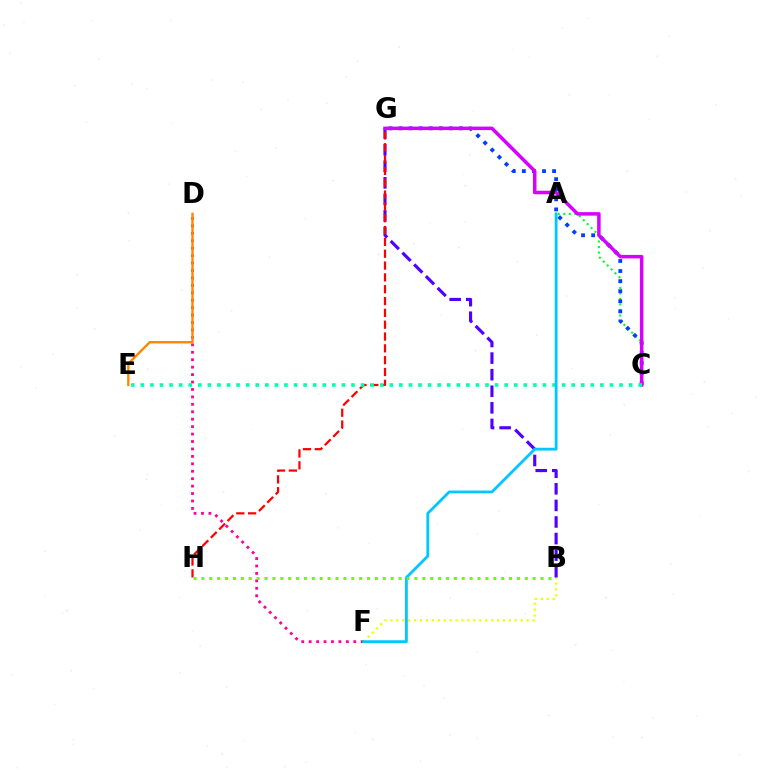{('A', 'C'): [{'color': '#00ff27', 'line_style': 'dotted', 'thickness': 1.5}], ('B', 'F'): [{'color': '#eeff00', 'line_style': 'dotted', 'thickness': 1.61}], ('D', 'F'): [{'color': '#ff00a0', 'line_style': 'dotted', 'thickness': 2.02}], ('C', 'G'): [{'color': '#003fff', 'line_style': 'dotted', 'thickness': 2.74}, {'color': '#d600ff', 'line_style': 'solid', 'thickness': 2.52}], ('B', 'G'): [{'color': '#4f00ff', 'line_style': 'dashed', 'thickness': 2.25}], ('D', 'E'): [{'color': '#ff8800', 'line_style': 'solid', 'thickness': 1.73}], ('G', 'H'): [{'color': '#ff0000', 'line_style': 'dashed', 'thickness': 1.61}], ('C', 'E'): [{'color': '#00ffaf', 'line_style': 'dotted', 'thickness': 2.6}], ('A', 'F'): [{'color': '#00c7ff', 'line_style': 'solid', 'thickness': 2.02}], ('B', 'H'): [{'color': '#66ff00', 'line_style': 'dotted', 'thickness': 2.14}]}